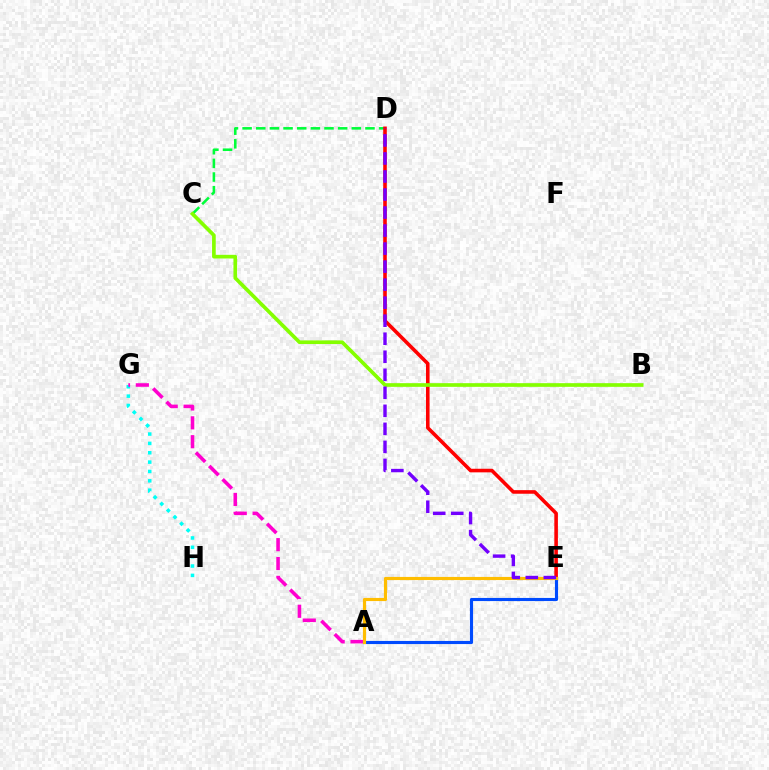{('C', 'D'): [{'color': '#00ff39', 'line_style': 'dashed', 'thickness': 1.85}], ('G', 'H'): [{'color': '#00fff6', 'line_style': 'dotted', 'thickness': 2.54}], ('A', 'G'): [{'color': '#ff00cf', 'line_style': 'dashed', 'thickness': 2.56}], ('A', 'E'): [{'color': '#004bff', 'line_style': 'solid', 'thickness': 2.24}, {'color': '#ffbd00', 'line_style': 'solid', 'thickness': 2.27}], ('D', 'E'): [{'color': '#ff0000', 'line_style': 'solid', 'thickness': 2.58}, {'color': '#7200ff', 'line_style': 'dashed', 'thickness': 2.45}], ('B', 'C'): [{'color': '#84ff00', 'line_style': 'solid', 'thickness': 2.64}]}